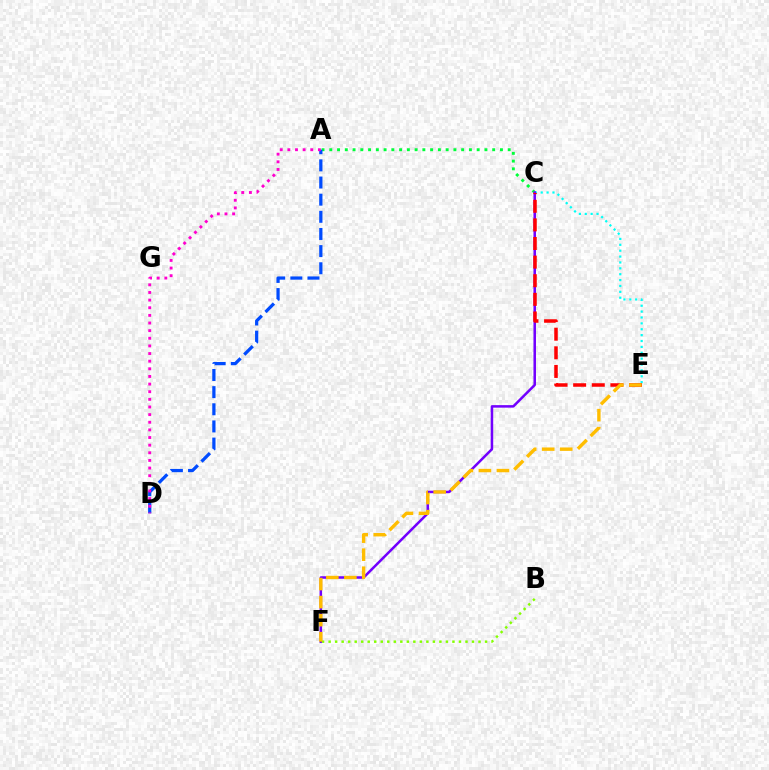{('A', 'C'): [{'color': '#00ff39', 'line_style': 'dotted', 'thickness': 2.11}], ('A', 'D'): [{'color': '#004bff', 'line_style': 'dashed', 'thickness': 2.33}, {'color': '#ff00cf', 'line_style': 'dotted', 'thickness': 2.07}], ('C', 'E'): [{'color': '#00fff6', 'line_style': 'dotted', 'thickness': 1.6}, {'color': '#ff0000', 'line_style': 'dashed', 'thickness': 2.53}], ('C', 'F'): [{'color': '#7200ff', 'line_style': 'solid', 'thickness': 1.82}], ('B', 'F'): [{'color': '#84ff00', 'line_style': 'dotted', 'thickness': 1.77}], ('E', 'F'): [{'color': '#ffbd00', 'line_style': 'dashed', 'thickness': 2.45}]}